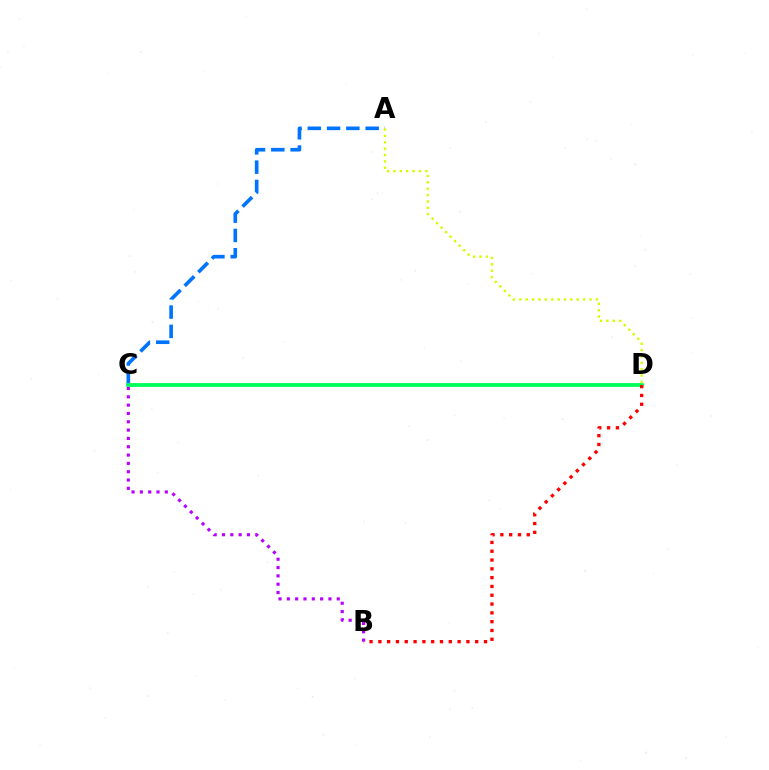{('A', 'C'): [{'color': '#0074ff', 'line_style': 'dashed', 'thickness': 2.62}], ('C', 'D'): [{'color': '#00ff5c', 'line_style': 'solid', 'thickness': 2.73}], ('B', 'D'): [{'color': '#ff0000', 'line_style': 'dotted', 'thickness': 2.39}], ('B', 'C'): [{'color': '#b900ff', 'line_style': 'dotted', 'thickness': 2.26}], ('A', 'D'): [{'color': '#d1ff00', 'line_style': 'dotted', 'thickness': 1.73}]}